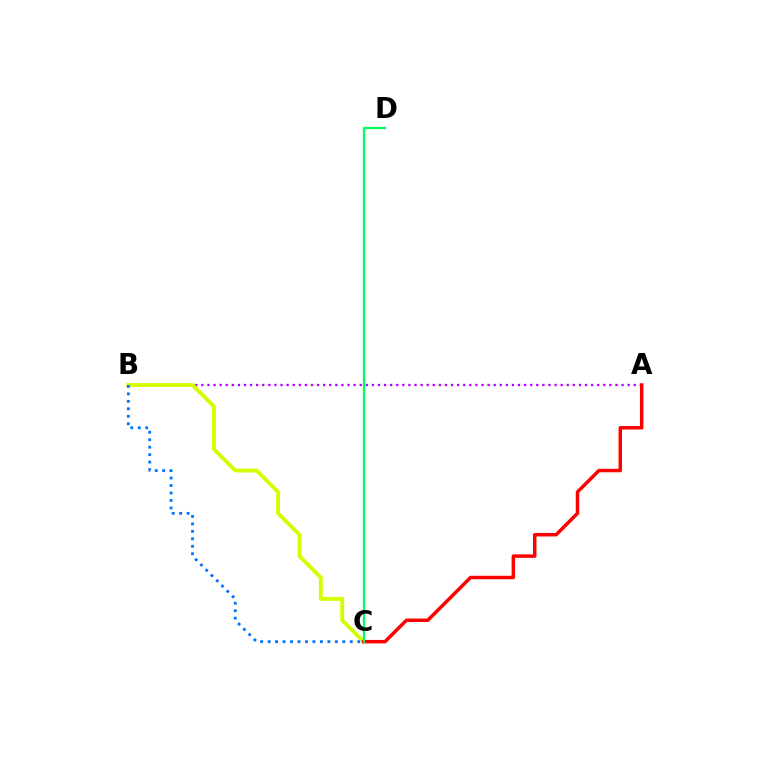{('A', 'B'): [{'color': '#b900ff', 'line_style': 'dotted', 'thickness': 1.65}], ('B', 'C'): [{'color': '#d1ff00', 'line_style': 'solid', 'thickness': 2.79}, {'color': '#0074ff', 'line_style': 'dotted', 'thickness': 2.03}], ('A', 'C'): [{'color': '#ff0000', 'line_style': 'solid', 'thickness': 2.5}], ('C', 'D'): [{'color': '#00ff5c', 'line_style': 'solid', 'thickness': 1.64}]}